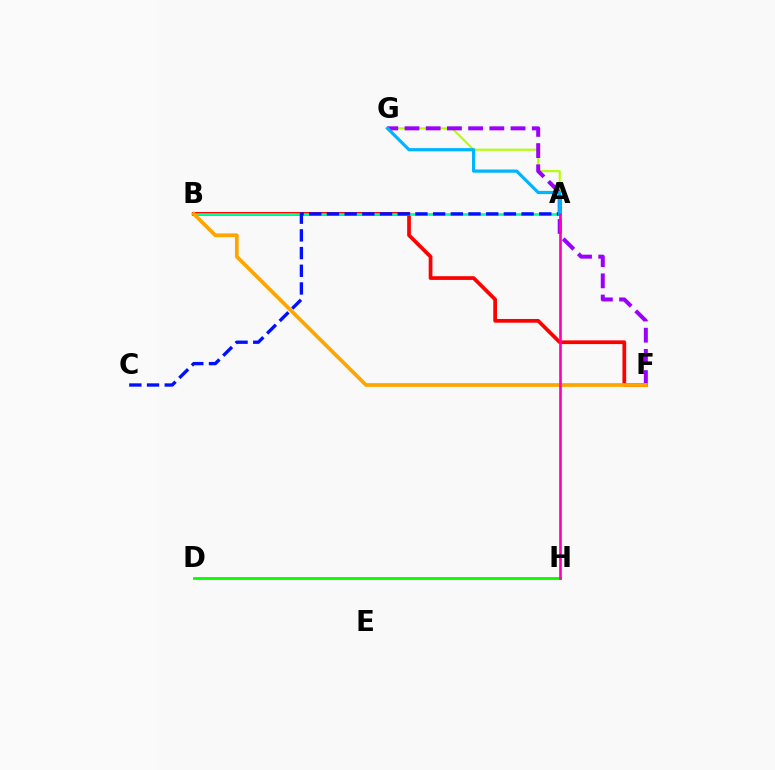{('B', 'F'): [{'color': '#ff0000', 'line_style': 'solid', 'thickness': 2.68}, {'color': '#ffa500', 'line_style': 'solid', 'thickness': 2.69}], ('A', 'G'): [{'color': '#b3ff00', 'line_style': 'solid', 'thickness': 1.52}, {'color': '#00b5ff', 'line_style': 'solid', 'thickness': 2.31}], ('A', 'B'): [{'color': '#00ff9d', 'line_style': 'solid', 'thickness': 1.9}], ('F', 'G'): [{'color': '#9b00ff', 'line_style': 'dashed', 'thickness': 2.88}], ('A', 'C'): [{'color': '#0010ff', 'line_style': 'dashed', 'thickness': 2.4}], ('D', 'H'): [{'color': '#08ff00', 'line_style': 'solid', 'thickness': 2.06}], ('A', 'H'): [{'color': '#ff00bd', 'line_style': 'solid', 'thickness': 1.91}]}